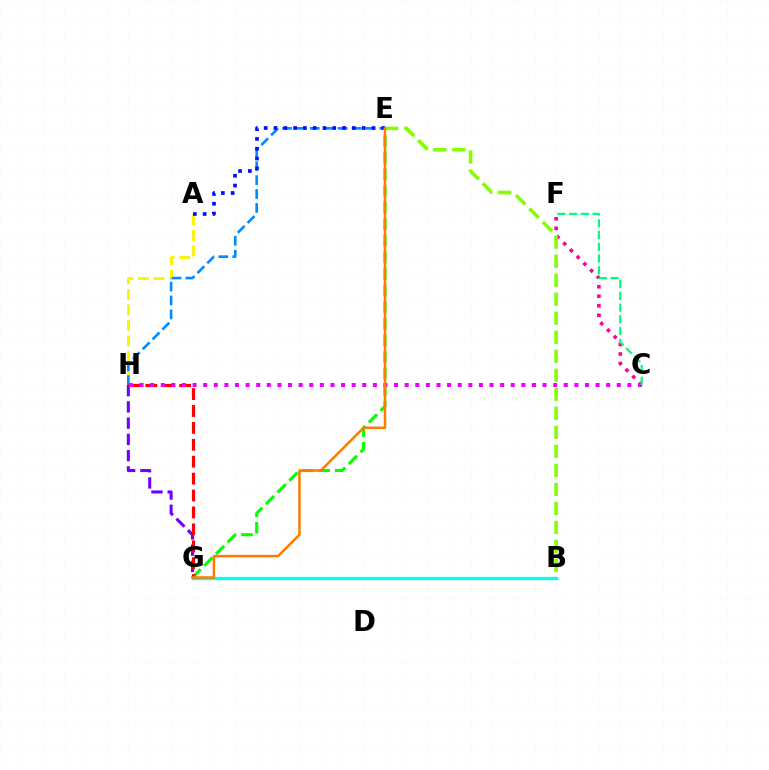{('A', 'H'): [{'color': '#fcf500', 'line_style': 'dashed', 'thickness': 2.11}], ('C', 'F'): [{'color': '#ff0094', 'line_style': 'dotted', 'thickness': 2.59}, {'color': '#00ff74', 'line_style': 'dashed', 'thickness': 1.59}], ('G', 'H'): [{'color': '#7200ff', 'line_style': 'dashed', 'thickness': 2.21}, {'color': '#ff0000', 'line_style': 'dashed', 'thickness': 2.3}], ('E', 'H'): [{'color': '#008cff', 'line_style': 'dashed', 'thickness': 1.89}], ('A', 'E'): [{'color': '#0010ff', 'line_style': 'dotted', 'thickness': 2.66}], ('E', 'G'): [{'color': '#08ff00', 'line_style': 'dashed', 'thickness': 2.26}, {'color': '#ff7c00', 'line_style': 'solid', 'thickness': 1.82}], ('B', 'G'): [{'color': '#00fff6', 'line_style': 'solid', 'thickness': 2.38}], ('C', 'H'): [{'color': '#ee00ff', 'line_style': 'dotted', 'thickness': 2.88}], ('B', 'E'): [{'color': '#84ff00', 'line_style': 'dashed', 'thickness': 2.58}]}